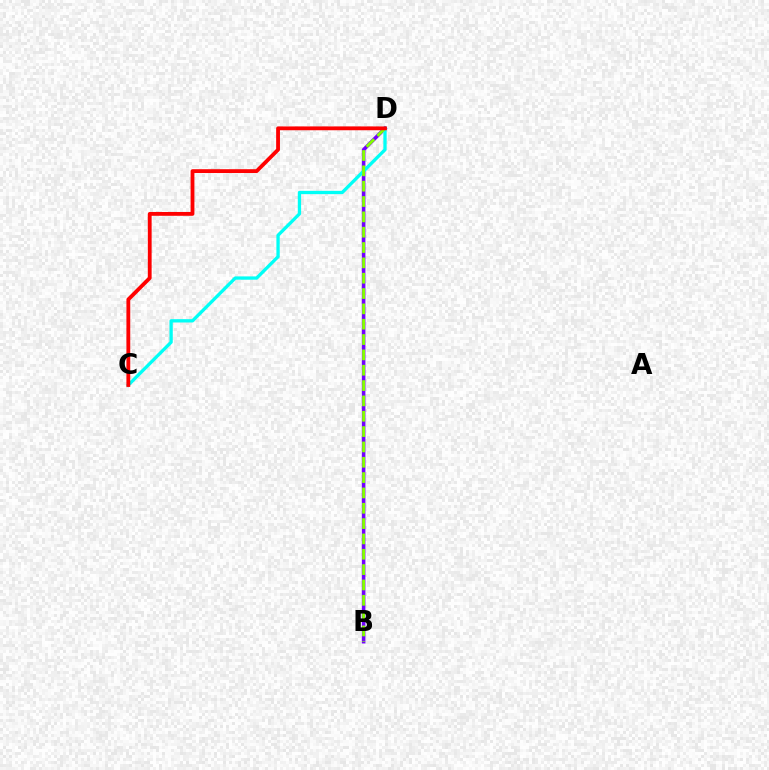{('B', 'D'): [{'color': '#7200ff', 'line_style': 'solid', 'thickness': 2.57}, {'color': '#84ff00', 'line_style': 'dashed', 'thickness': 2.08}], ('C', 'D'): [{'color': '#00fff6', 'line_style': 'solid', 'thickness': 2.38}, {'color': '#ff0000', 'line_style': 'solid', 'thickness': 2.75}]}